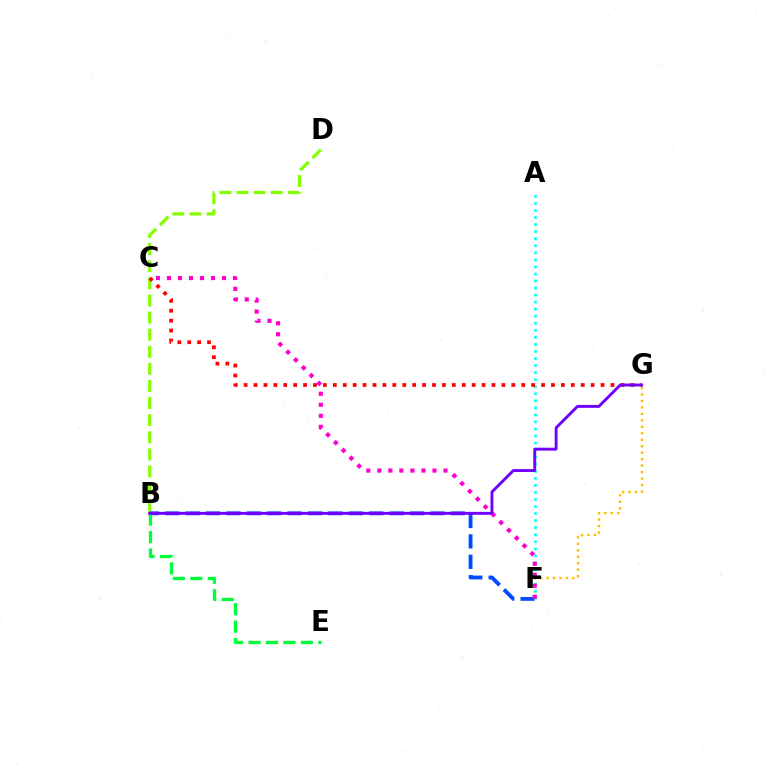{('B', 'D'): [{'color': '#84ff00', 'line_style': 'dashed', 'thickness': 2.32}], ('F', 'G'): [{'color': '#ffbd00', 'line_style': 'dotted', 'thickness': 1.76}], ('B', 'F'): [{'color': '#004bff', 'line_style': 'dashed', 'thickness': 2.77}], ('A', 'F'): [{'color': '#00fff6', 'line_style': 'dotted', 'thickness': 1.91}], ('C', 'G'): [{'color': '#ff0000', 'line_style': 'dotted', 'thickness': 2.69}], ('C', 'F'): [{'color': '#ff00cf', 'line_style': 'dotted', 'thickness': 3.0}], ('B', 'E'): [{'color': '#00ff39', 'line_style': 'dashed', 'thickness': 2.37}], ('B', 'G'): [{'color': '#7200ff', 'line_style': 'solid', 'thickness': 2.09}]}